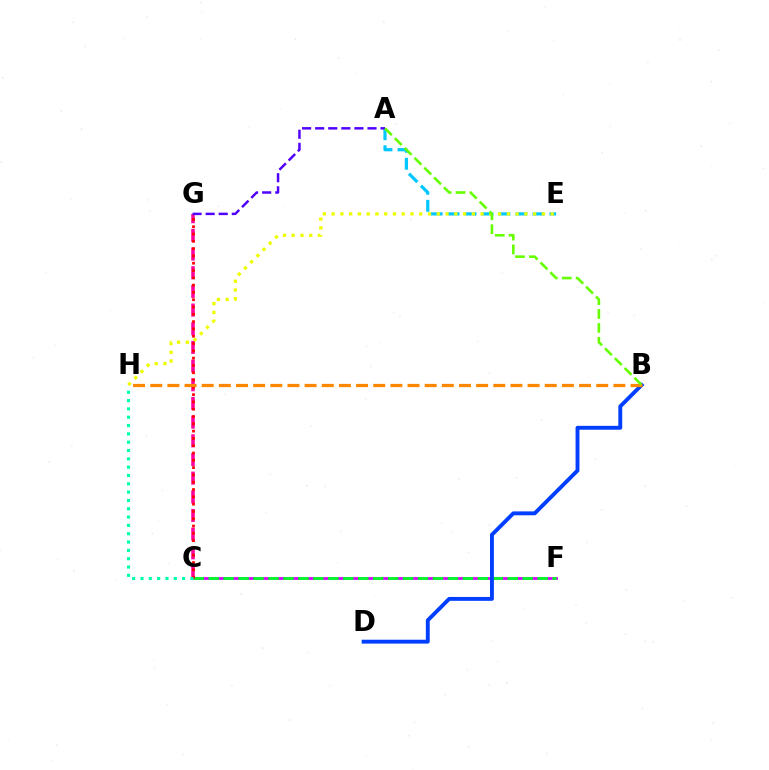{('C', 'F'): [{'color': '#d600ff', 'line_style': 'solid', 'thickness': 2.01}, {'color': '#00ff27', 'line_style': 'dashed', 'thickness': 2.03}], ('C', 'G'): [{'color': '#ff00a0', 'line_style': 'dashed', 'thickness': 2.54}, {'color': '#ff0000', 'line_style': 'dotted', 'thickness': 1.98}], ('B', 'D'): [{'color': '#003fff', 'line_style': 'solid', 'thickness': 2.8}], ('A', 'E'): [{'color': '#00c7ff', 'line_style': 'dashed', 'thickness': 2.3}], ('E', 'H'): [{'color': '#eeff00', 'line_style': 'dotted', 'thickness': 2.38}], ('C', 'H'): [{'color': '#00ffaf', 'line_style': 'dotted', 'thickness': 2.26}], ('B', 'H'): [{'color': '#ff8800', 'line_style': 'dashed', 'thickness': 2.33}], ('A', 'G'): [{'color': '#4f00ff', 'line_style': 'dashed', 'thickness': 1.78}], ('A', 'B'): [{'color': '#66ff00', 'line_style': 'dashed', 'thickness': 1.89}]}